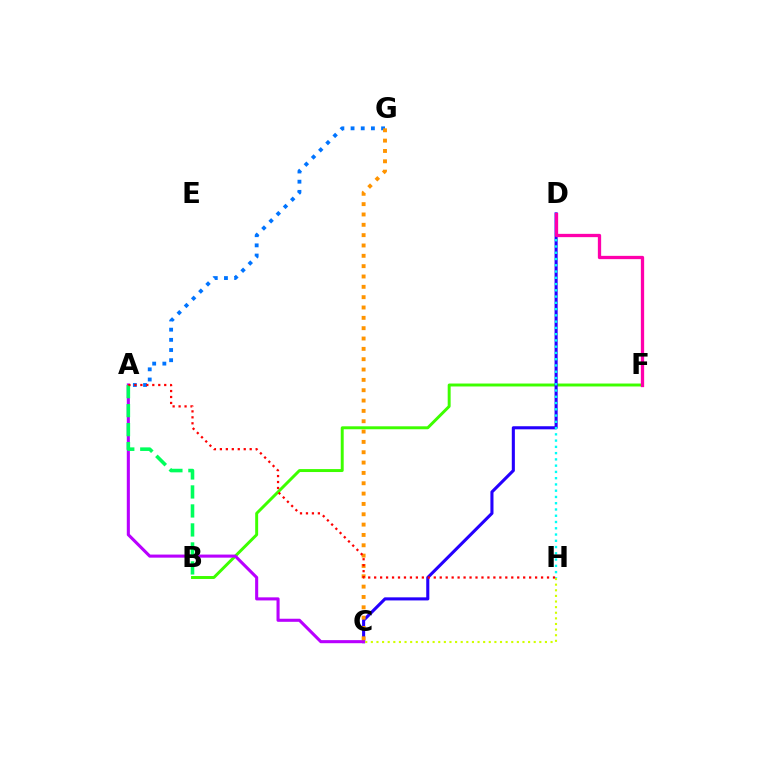{('B', 'F'): [{'color': '#3dff00', 'line_style': 'solid', 'thickness': 2.12}], ('C', 'D'): [{'color': '#2500ff', 'line_style': 'solid', 'thickness': 2.22}], ('D', 'H'): [{'color': '#00fff6', 'line_style': 'dotted', 'thickness': 1.7}], ('A', 'C'): [{'color': '#b900ff', 'line_style': 'solid', 'thickness': 2.22}], ('A', 'G'): [{'color': '#0074ff', 'line_style': 'dotted', 'thickness': 2.76}], ('A', 'B'): [{'color': '#00ff5c', 'line_style': 'dashed', 'thickness': 2.58}], ('D', 'F'): [{'color': '#ff00ac', 'line_style': 'solid', 'thickness': 2.37}], ('C', 'G'): [{'color': '#ff9400', 'line_style': 'dotted', 'thickness': 2.81}], ('A', 'H'): [{'color': '#ff0000', 'line_style': 'dotted', 'thickness': 1.62}], ('C', 'H'): [{'color': '#d1ff00', 'line_style': 'dotted', 'thickness': 1.53}]}